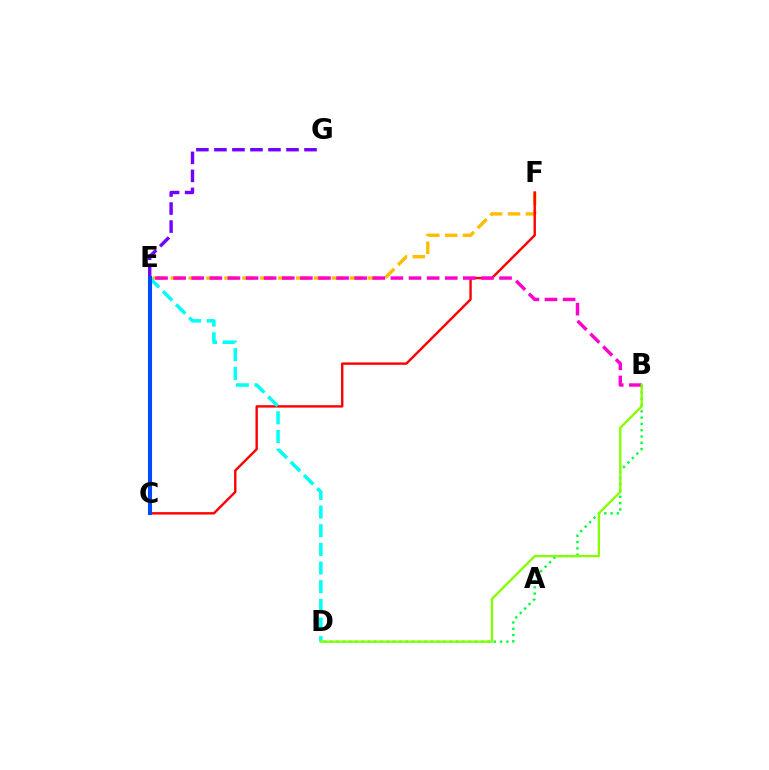{('E', 'F'): [{'color': '#ffbd00', 'line_style': 'dashed', 'thickness': 2.43}], ('E', 'G'): [{'color': '#7200ff', 'line_style': 'dashed', 'thickness': 2.45}], ('B', 'D'): [{'color': '#00ff39', 'line_style': 'dotted', 'thickness': 1.71}, {'color': '#84ff00', 'line_style': 'solid', 'thickness': 1.66}], ('C', 'F'): [{'color': '#ff0000', 'line_style': 'solid', 'thickness': 1.73}], ('B', 'E'): [{'color': '#ff00cf', 'line_style': 'dashed', 'thickness': 2.46}], ('D', 'E'): [{'color': '#00fff6', 'line_style': 'dashed', 'thickness': 2.54}], ('C', 'E'): [{'color': '#004bff', 'line_style': 'solid', 'thickness': 2.94}]}